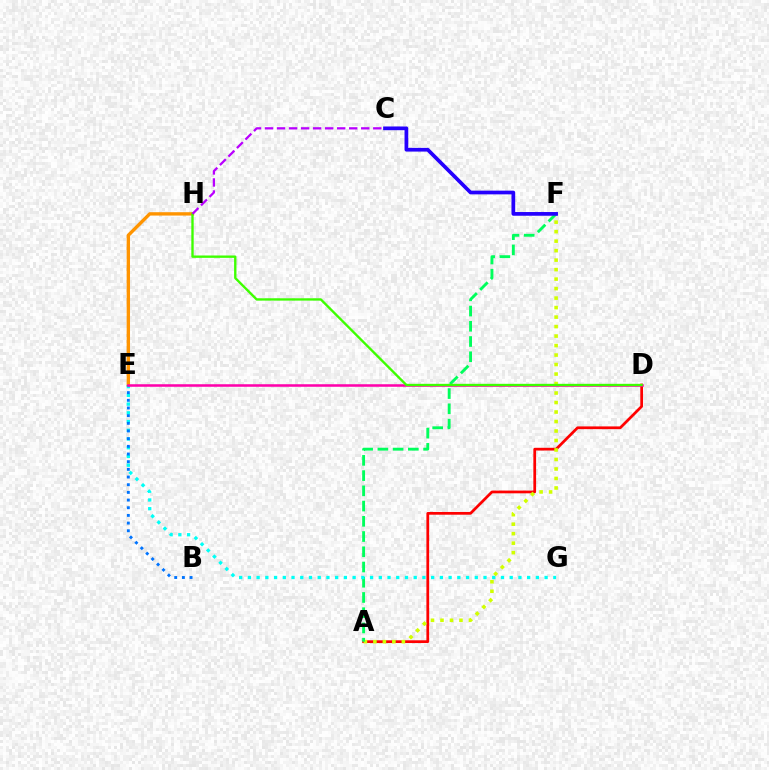{('A', 'D'): [{'color': '#ff0000', 'line_style': 'solid', 'thickness': 1.97}], ('A', 'F'): [{'color': '#d1ff00', 'line_style': 'dotted', 'thickness': 2.58}, {'color': '#00ff5c', 'line_style': 'dashed', 'thickness': 2.07}], ('E', 'H'): [{'color': '#ff9400', 'line_style': 'solid', 'thickness': 2.42}], ('E', 'G'): [{'color': '#00fff6', 'line_style': 'dotted', 'thickness': 2.37}], ('C', 'F'): [{'color': '#2500ff', 'line_style': 'solid', 'thickness': 2.67}], ('B', 'E'): [{'color': '#0074ff', 'line_style': 'dotted', 'thickness': 2.08}], ('D', 'E'): [{'color': '#ff00ac', 'line_style': 'solid', 'thickness': 1.83}], ('D', 'H'): [{'color': '#3dff00', 'line_style': 'solid', 'thickness': 1.7}], ('C', 'H'): [{'color': '#b900ff', 'line_style': 'dashed', 'thickness': 1.63}]}